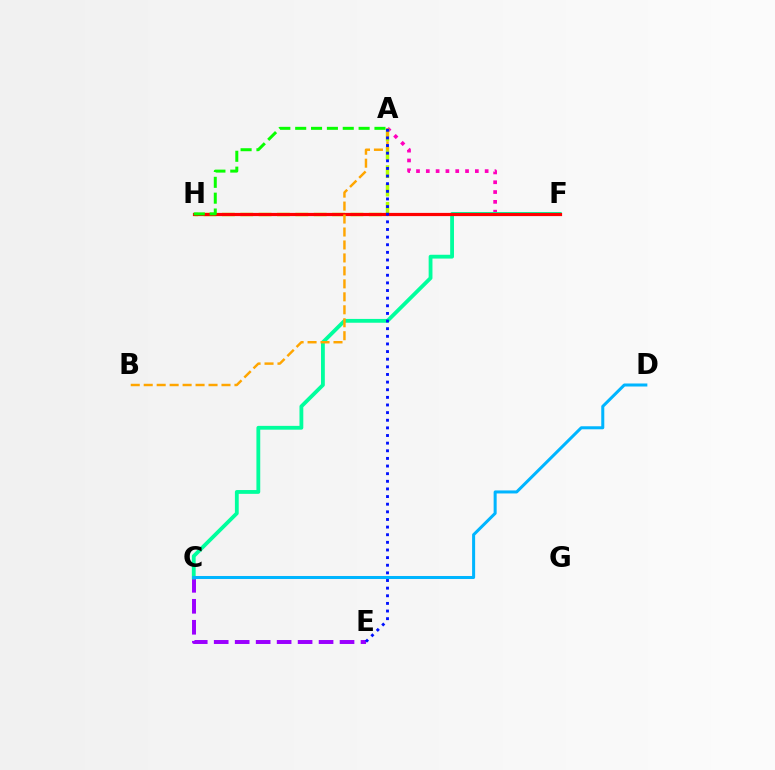{('C', 'E'): [{'color': '#9b00ff', 'line_style': 'dashed', 'thickness': 2.85}], ('A', 'F'): [{'color': '#ff00bd', 'line_style': 'dotted', 'thickness': 2.66}], ('A', 'H'): [{'color': '#b3ff00', 'line_style': 'dashed', 'thickness': 2.49}, {'color': '#08ff00', 'line_style': 'dashed', 'thickness': 2.15}], ('C', 'F'): [{'color': '#00ff9d', 'line_style': 'solid', 'thickness': 2.75}], ('C', 'D'): [{'color': '#00b5ff', 'line_style': 'solid', 'thickness': 2.18}], ('F', 'H'): [{'color': '#ff0000', 'line_style': 'solid', 'thickness': 2.3}], ('A', 'B'): [{'color': '#ffa500', 'line_style': 'dashed', 'thickness': 1.76}], ('A', 'E'): [{'color': '#0010ff', 'line_style': 'dotted', 'thickness': 2.07}]}